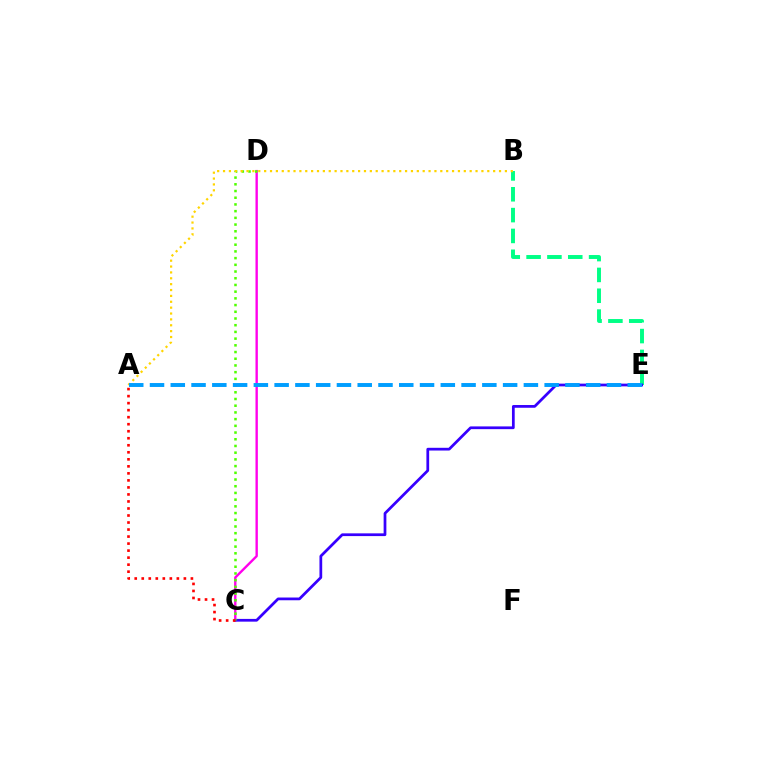{('C', 'D'): [{'color': '#ff00ed', 'line_style': 'solid', 'thickness': 1.71}, {'color': '#4fff00', 'line_style': 'dotted', 'thickness': 1.82}], ('B', 'E'): [{'color': '#00ff86', 'line_style': 'dashed', 'thickness': 2.83}], ('C', 'E'): [{'color': '#3700ff', 'line_style': 'solid', 'thickness': 1.97}], ('A', 'B'): [{'color': '#ffd500', 'line_style': 'dotted', 'thickness': 1.6}], ('A', 'E'): [{'color': '#009eff', 'line_style': 'dashed', 'thickness': 2.82}], ('A', 'C'): [{'color': '#ff0000', 'line_style': 'dotted', 'thickness': 1.91}]}